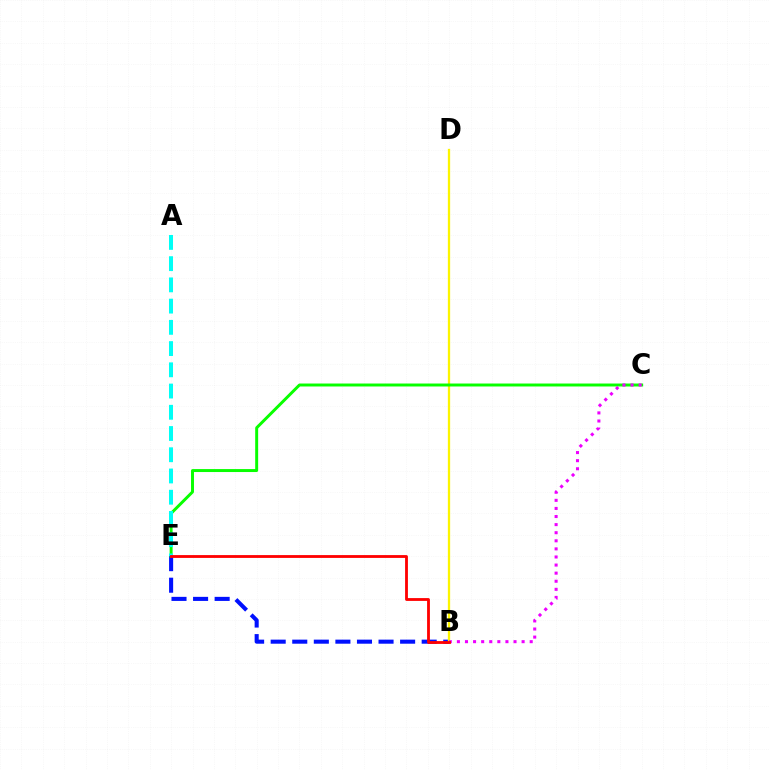{('B', 'E'): [{'color': '#0010ff', 'line_style': 'dashed', 'thickness': 2.93}, {'color': '#ff0000', 'line_style': 'solid', 'thickness': 2.03}], ('B', 'D'): [{'color': '#fcf500', 'line_style': 'solid', 'thickness': 1.65}], ('C', 'E'): [{'color': '#08ff00', 'line_style': 'solid', 'thickness': 2.13}], ('A', 'E'): [{'color': '#00fff6', 'line_style': 'dashed', 'thickness': 2.88}], ('B', 'C'): [{'color': '#ee00ff', 'line_style': 'dotted', 'thickness': 2.2}]}